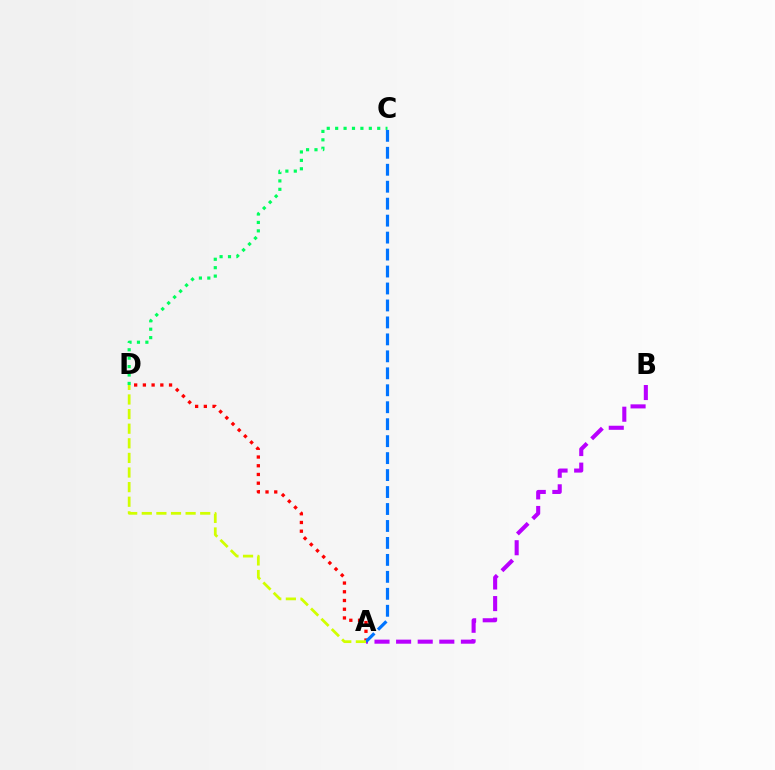{('A', 'D'): [{'color': '#ff0000', 'line_style': 'dotted', 'thickness': 2.37}, {'color': '#d1ff00', 'line_style': 'dashed', 'thickness': 1.98}], ('C', 'D'): [{'color': '#00ff5c', 'line_style': 'dotted', 'thickness': 2.29}], ('A', 'B'): [{'color': '#b900ff', 'line_style': 'dashed', 'thickness': 2.93}], ('A', 'C'): [{'color': '#0074ff', 'line_style': 'dashed', 'thickness': 2.3}]}